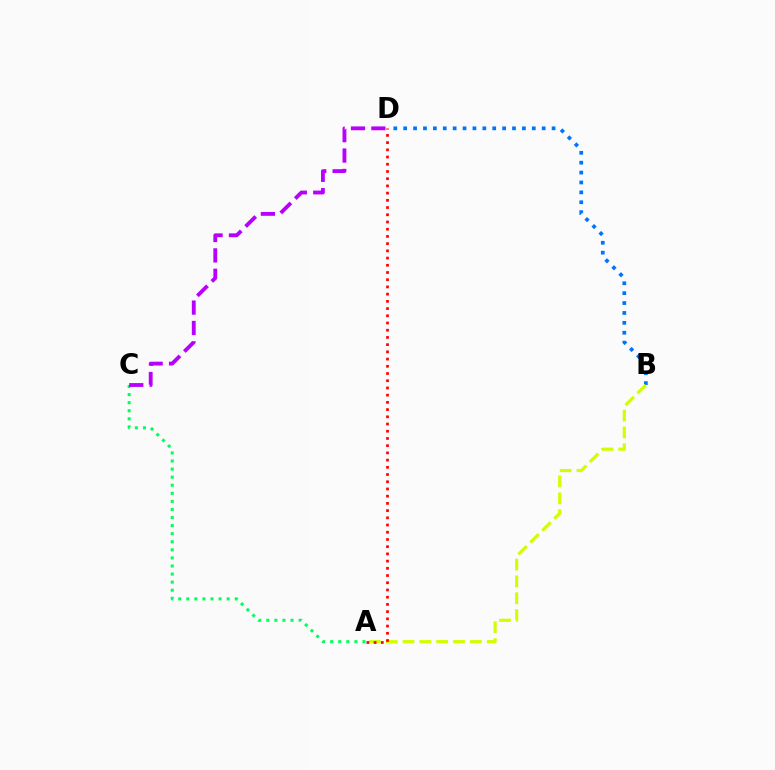{('B', 'D'): [{'color': '#0074ff', 'line_style': 'dotted', 'thickness': 2.69}], ('A', 'C'): [{'color': '#00ff5c', 'line_style': 'dotted', 'thickness': 2.19}], ('C', 'D'): [{'color': '#b900ff', 'line_style': 'dashed', 'thickness': 2.77}], ('A', 'B'): [{'color': '#d1ff00', 'line_style': 'dashed', 'thickness': 2.29}], ('A', 'D'): [{'color': '#ff0000', 'line_style': 'dotted', 'thickness': 1.96}]}